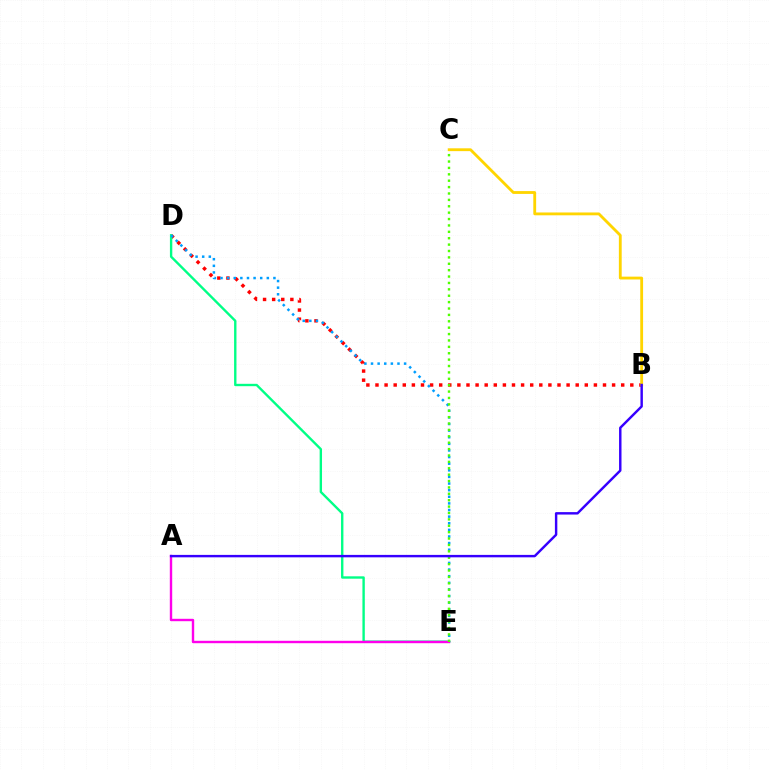{('B', 'D'): [{'color': '#ff0000', 'line_style': 'dotted', 'thickness': 2.47}], ('D', 'E'): [{'color': '#00ff86', 'line_style': 'solid', 'thickness': 1.71}, {'color': '#009eff', 'line_style': 'dotted', 'thickness': 1.8}], ('A', 'E'): [{'color': '#ff00ed', 'line_style': 'solid', 'thickness': 1.73}], ('B', 'C'): [{'color': '#ffd500', 'line_style': 'solid', 'thickness': 2.04}], ('C', 'E'): [{'color': '#4fff00', 'line_style': 'dotted', 'thickness': 1.74}], ('A', 'B'): [{'color': '#3700ff', 'line_style': 'solid', 'thickness': 1.75}]}